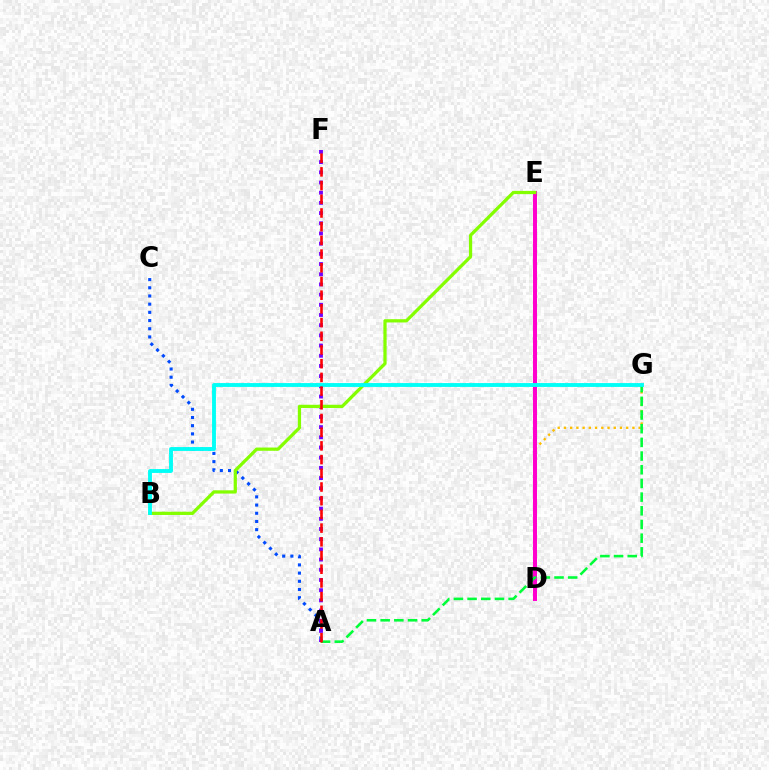{('D', 'G'): [{'color': '#ffbd00', 'line_style': 'dotted', 'thickness': 1.69}], ('A', 'C'): [{'color': '#004bff', 'line_style': 'dotted', 'thickness': 2.23}], ('A', 'F'): [{'color': '#7200ff', 'line_style': 'dotted', 'thickness': 2.77}, {'color': '#ff0000', 'line_style': 'dashed', 'thickness': 1.86}], ('D', 'E'): [{'color': '#ff00cf', 'line_style': 'solid', 'thickness': 2.9}], ('A', 'G'): [{'color': '#00ff39', 'line_style': 'dashed', 'thickness': 1.86}], ('B', 'E'): [{'color': '#84ff00', 'line_style': 'solid', 'thickness': 2.34}], ('B', 'G'): [{'color': '#00fff6', 'line_style': 'solid', 'thickness': 2.78}]}